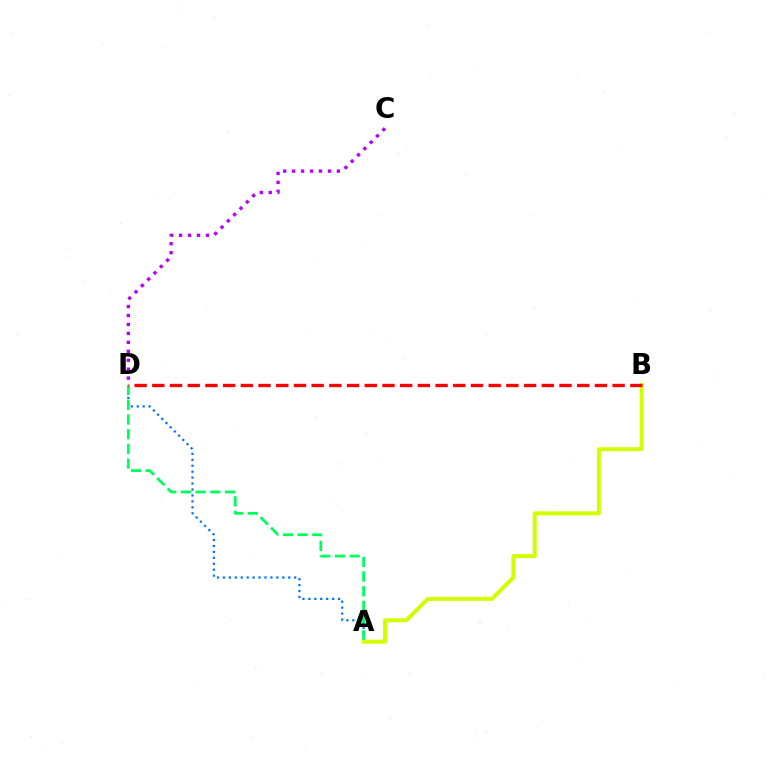{('C', 'D'): [{'color': '#b900ff', 'line_style': 'dotted', 'thickness': 2.43}], ('A', 'D'): [{'color': '#0074ff', 'line_style': 'dotted', 'thickness': 1.61}, {'color': '#00ff5c', 'line_style': 'dashed', 'thickness': 2.0}], ('A', 'B'): [{'color': '#d1ff00', 'line_style': 'solid', 'thickness': 2.86}], ('B', 'D'): [{'color': '#ff0000', 'line_style': 'dashed', 'thickness': 2.41}]}